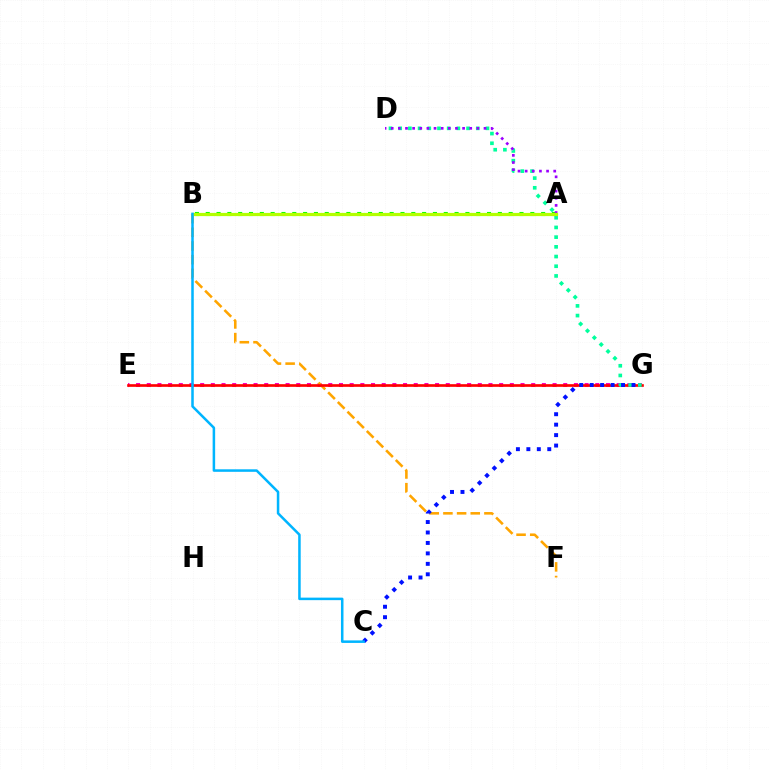{('E', 'G'): [{'color': '#ff00bd', 'line_style': 'dotted', 'thickness': 2.9}, {'color': '#ff0000', 'line_style': 'solid', 'thickness': 1.92}], ('B', 'F'): [{'color': '#ffa500', 'line_style': 'dashed', 'thickness': 1.86}], ('D', 'G'): [{'color': '#00ff9d', 'line_style': 'dotted', 'thickness': 2.64}], ('A', 'B'): [{'color': '#08ff00', 'line_style': 'dotted', 'thickness': 2.94}, {'color': '#b3ff00', 'line_style': 'solid', 'thickness': 2.3}], ('C', 'G'): [{'color': '#0010ff', 'line_style': 'dotted', 'thickness': 2.84}], ('A', 'D'): [{'color': '#9b00ff', 'line_style': 'dotted', 'thickness': 1.94}], ('B', 'C'): [{'color': '#00b5ff', 'line_style': 'solid', 'thickness': 1.82}]}